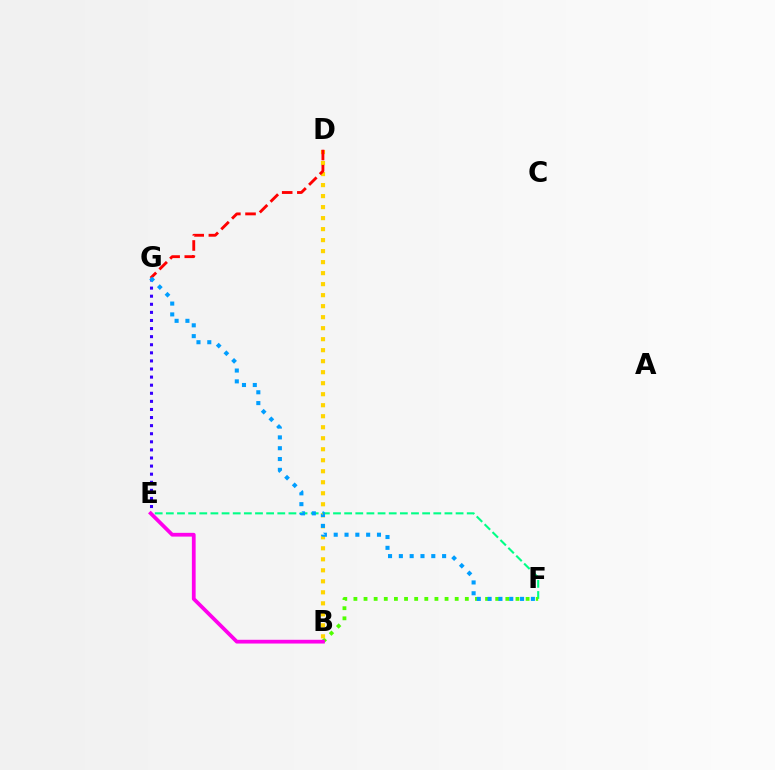{('E', 'F'): [{'color': '#00ff86', 'line_style': 'dashed', 'thickness': 1.51}], ('B', 'F'): [{'color': '#4fff00', 'line_style': 'dotted', 'thickness': 2.75}], ('B', 'D'): [{'color': '#ffd500', 'line_style': 'dotted', 'thickness': 2.99}], ('E', 'G'): [{'color': '#3700ff', 'line_style': 'dotted', 'thickness': 2.2}], ('D', 'G'): [{'color': '#ff0000', 'line_style': 'dashed', 'thickness': 2.06}], ('B', 'E'): [{'color': '#ff00ed', 'line_style': 'solid', 'thickness': 2.7}], ('F', 'G'): [{'color': '#009eff', 'line_style': 'dotted', 'thickness': 2.94}]}